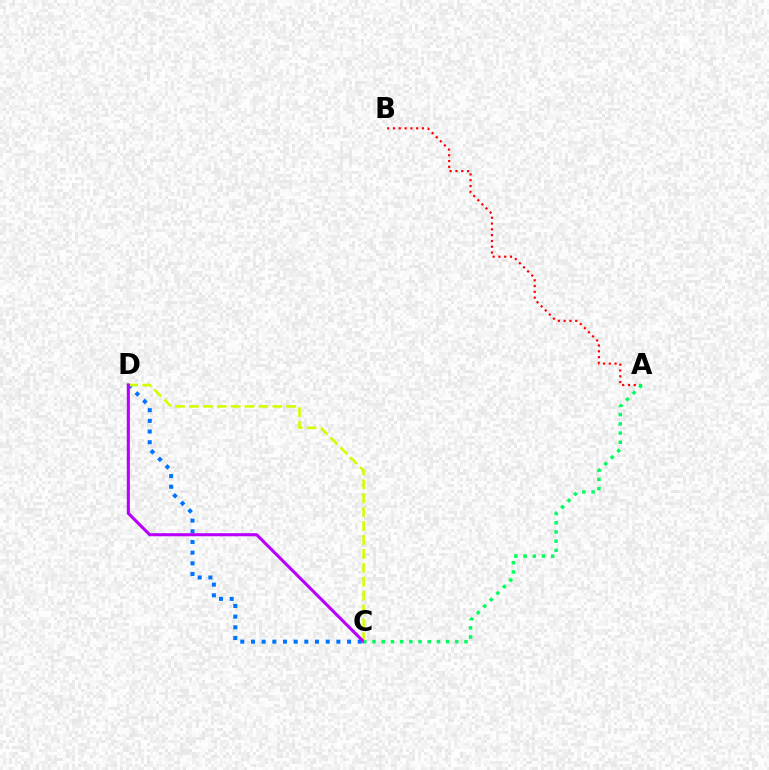{('C', 'D'): [{'color': '#0074ff', 'line_style': 'dotted', 'thickness': 2.9}, {'color': '#d1ff00', 'line_style': 'dashed', 'thickness': 1.89}, {'color': '#b900ff', 'line_style': 'solid', 'thickness': 2.22}], ('A', 'B'): [{'color': '#ff0000', 'line_style': 'dotted', 'thickness': 1.58}], ('A', 'C'): [{'color': '#00ff5c', 'line_style': 'dotted', 'thickness': 2.5}]}